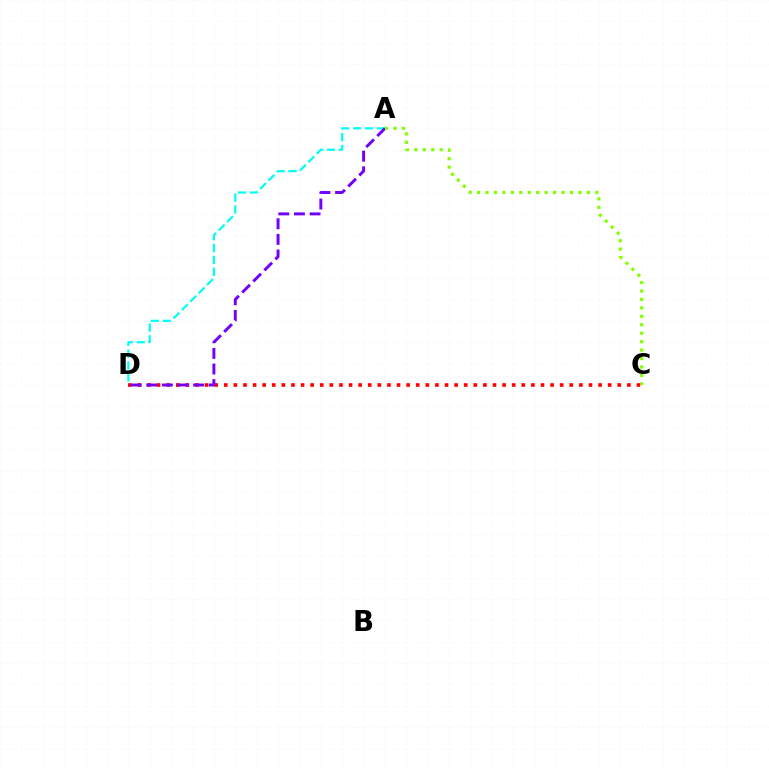{('A', 'D'): [{'color': '#00fff6', 'line_style': 'dashed', 'thickness': 1.61}, {'color': '#7200ff', 'line_style': 'dashed', 'thickness': 2.12}], ('C', 'D'): [{'color': '#ff0000', 'line_style': 'dotted', 'thickness': 2.61}], ('A', 'C'): [{'color': '#84ff00', 'line_style': 'dotted', 'thickness': 2.3}]}